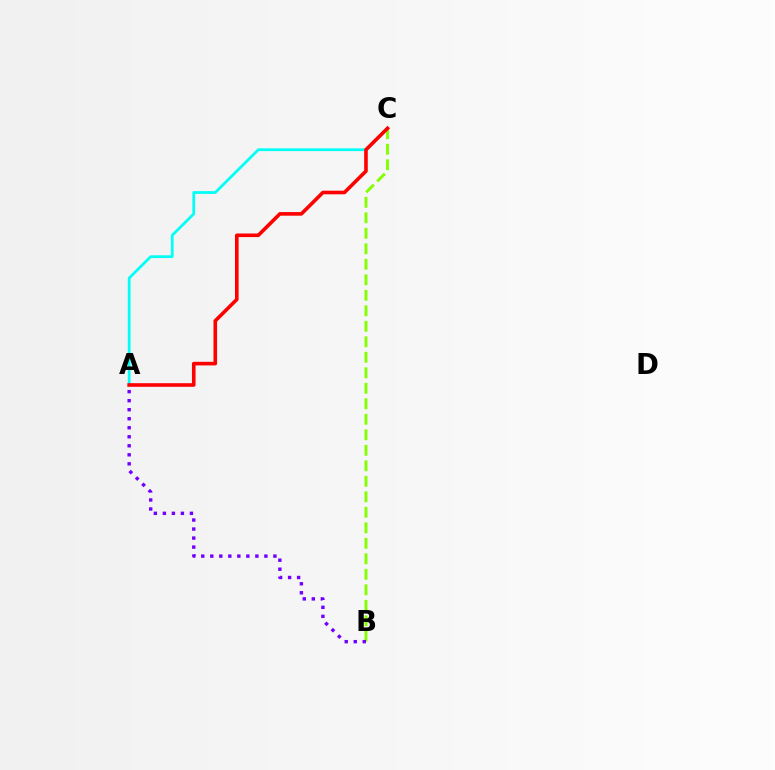{('A', 'C'): [{'color': '#00fff6', 'line_style': 'solid', 'thickness': 1.98}, {'color': '#ff0000', 'line_style': 'solid', 'thickness': 2.59}], ('B', 'C'): [{'color': '#84ff00', 'line_style': 'dashed', 'thickness': 2.11}], ('A', 'B'): [{'color': '#7200ff', 'line_style': 'dotted', 'thickness': 2.45}]}